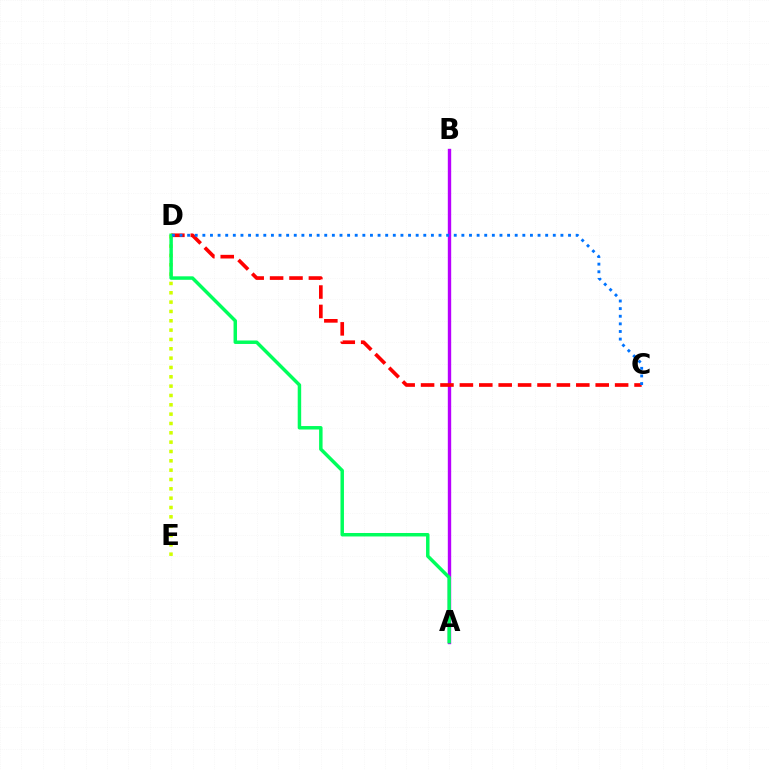{('A', 'B'): [{'color': '#b900ff', 'line_style': 'solid', 'thickness': 2.43}], ('C', 'D'): [{'color': '#ff0000', 'line_style': 'dashed', 'thickness': 2.64}, {'color': '#0074ff', 'line_style': 'dotted', 'thickness': 2.07}], ('D', 'E'): [{'color': '#d1ff00', 'line_style': 'dotted', 'thickness': 2.54}], ('A', 'D'): [{'color': '#00ff5c', 'line_style': 'solid', 'thickness': 2.5}]}